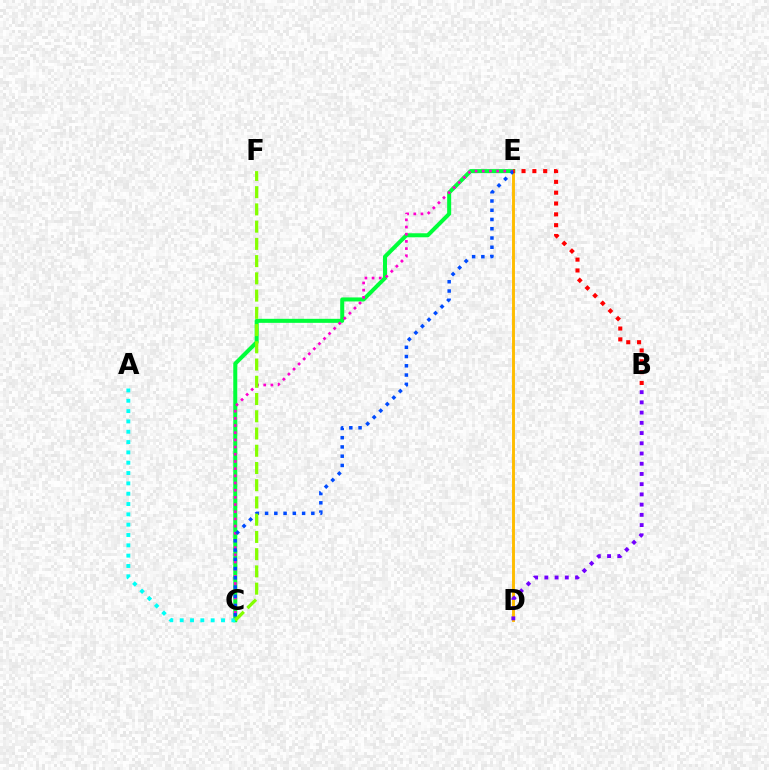{('C', 'E'): [{'color': '#00ff39', 'line_style': 'solid', 'thickness': 2.9}, {'color': '#ff00cf', 'line_style': 'dotted', 'thickness': 1.95}, {'color': '#004bff', 'line_style': 'dotted', 'thickness': 2.51}], ('D', 'E'): [{'color': '#ffbd00', 'line_style': 'solid', 'thickness': 2.1}], ('A', 'C'): [{'color': '#00fff6', 'line_style': 'dotted', 'thickness': 2.81}], ('B', 'D'): [{'color': '#7200ff', 'line_style': 'dotted', 'thickness': 2.78}], ('C', 'F'): [{'color': '#84ff00', 'line_style': 'dashed', 'thickness': 2.34}], ('B', 'E'): [{'color': '#ff0000', 'line_style': 'dotted', 'thickness': 2.94}]}